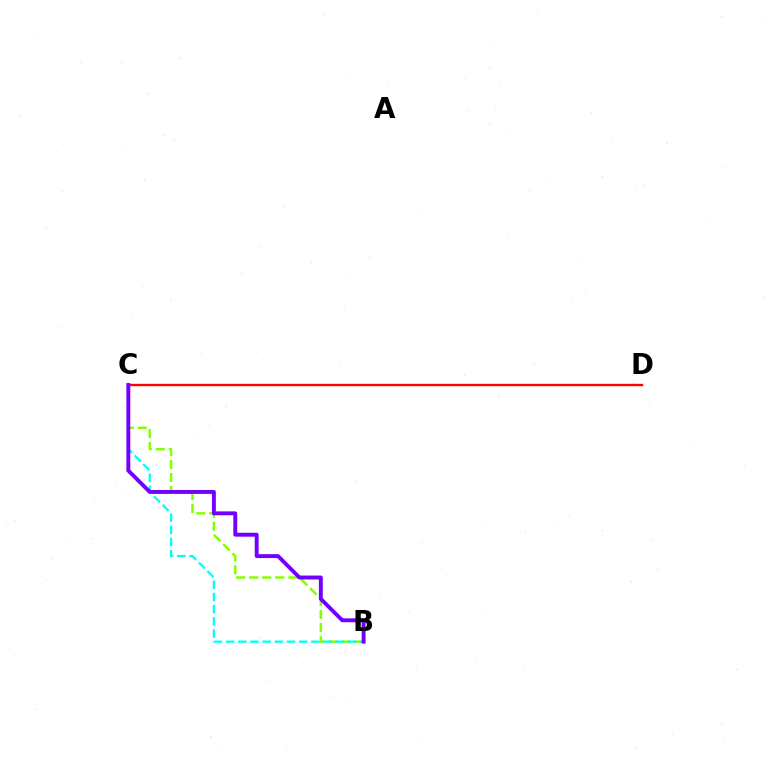{('B', 'C'): [{'color': '#84ff00', 'line_style': 'dashed', 'thickness': 1.78}, {'color': '#00fff6', 'line_style': 'dashed', 'thickness': 1.65}, {'color': '#7200ff', 'line_style': 'solid', 'thickness': 2.81}], ('C', 'D'): [{'color': '#ff0000', 'line_style': 'solid', 'thickness': 1.69}]}